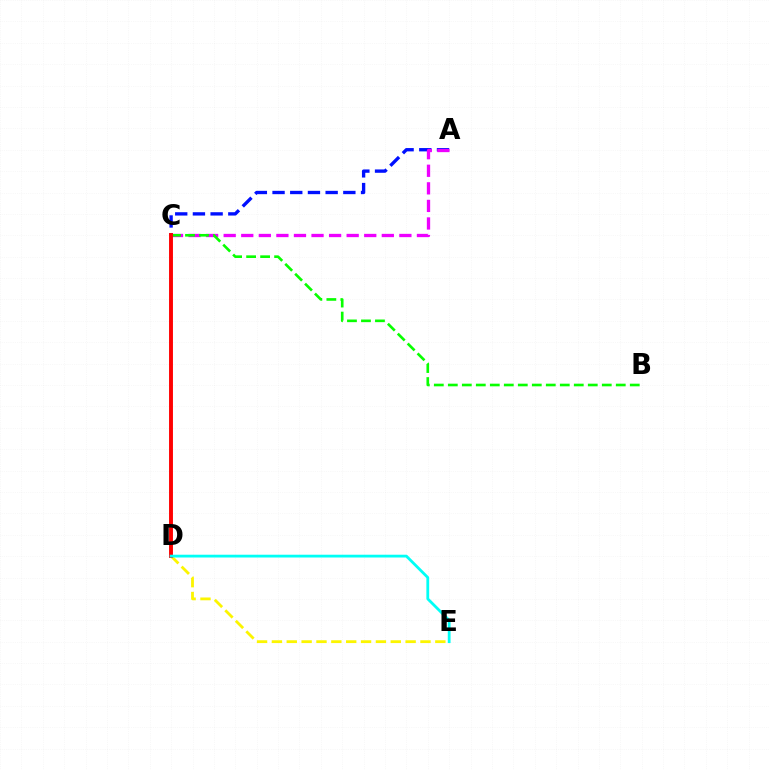{('D', 'E'): [{'color': '#fcf500', 'line_style': 'dashed', 'thickness': 2.02}, {'color': '#00fff6', 'line_style': 'solid', 'thickness': 2.01}], ('A', 'C'): [{'color': '#0010ff', 'line_style': 'dashed', 'thickness': 2.4}, {'color': '#ee00ff', 'line_style': 'dashed', 'thickness': 2.39}], ('B', 'C'): [{'color': '#08ff00', 'line_style': 'dashed', 'thickness': 1.9}], ('C', 'D'): [{'color': '#ff0000', 'line_style': 'solid', 'thickness': 2.8}]}